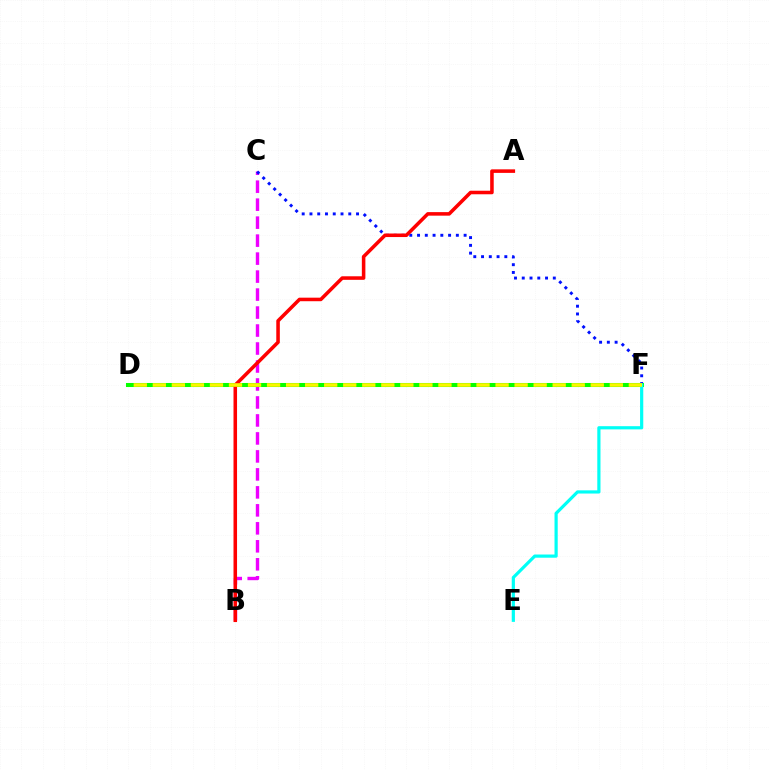{('B', 'C'): [{'color': '#ee00ff', 'line_style': 'dashed', 'thickness': 2.44}], ('C', 'F'): [{'color': '#0010ff', 'line_style': 'dotted', 'thickness': 2.11}], ('D', 'F'): [{'color': '#08ff00', 'line_style': 'solid', 'thickness': 2.91}, {'color': '#fcf500', 'line_style': 'dashed', 'thickness': 2.59}], ('A', 'B'): [{'color': '#ff0000', 'line_style': 'solid', 'thickness': 2.55}], ('E', 'F'): [{'color': '#00fff6', 'line_style': 'solid', 'thickness': 2.3}]}